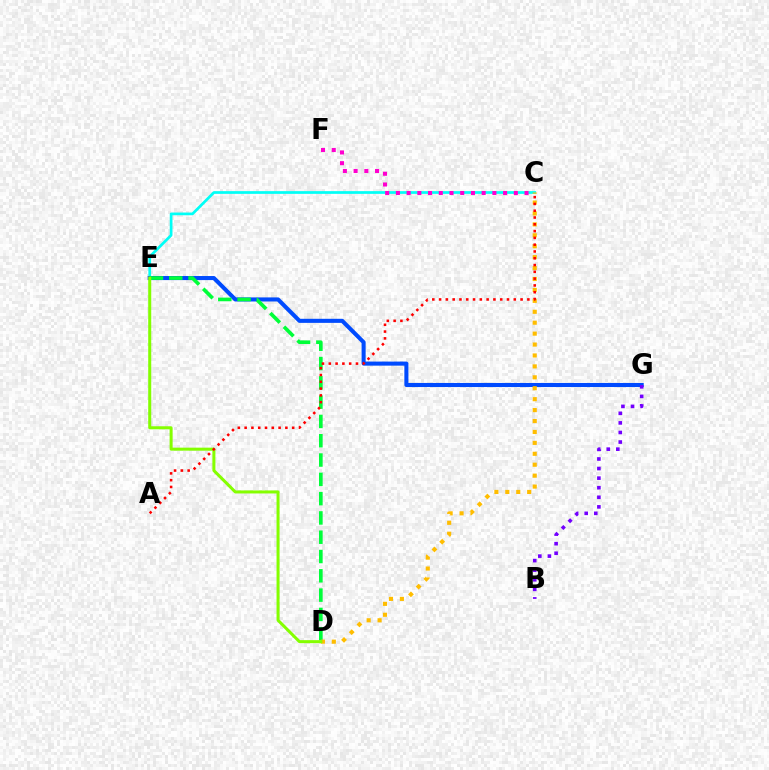{('C', 'E'): [{'color': '#00fff6', 'line_style': 'solid', 'thickness': 1.95}], ('E', 'G'): [{'color': '#004bff', 'line_style': 'solid', 'thickness': 2.93}], ('D', 'E'): [{'color': '#00ff39', 'line_style': 'dashed', 'thickness': 2.62}, {'color': '#84ff00', 'line_style': 'solid', 'thickness': 2.18}], ('B', 'G'): [{'color': '#7200ff', 'line_style': 'dotted', 'thickness': 2.6}], ('C', 'D'): [{'color': '#ffbd00', 'line_style': 'dotted', 'thickness': 2.97}], ('A', 'C'): [{'color': '#ff0000', 'line_style': 'dotted', 'thickness': 1.84}], ('C', 'F'): [{'color': '#ff00cf', 'line_style': 'dotted', 'thickness': 2.91}]}